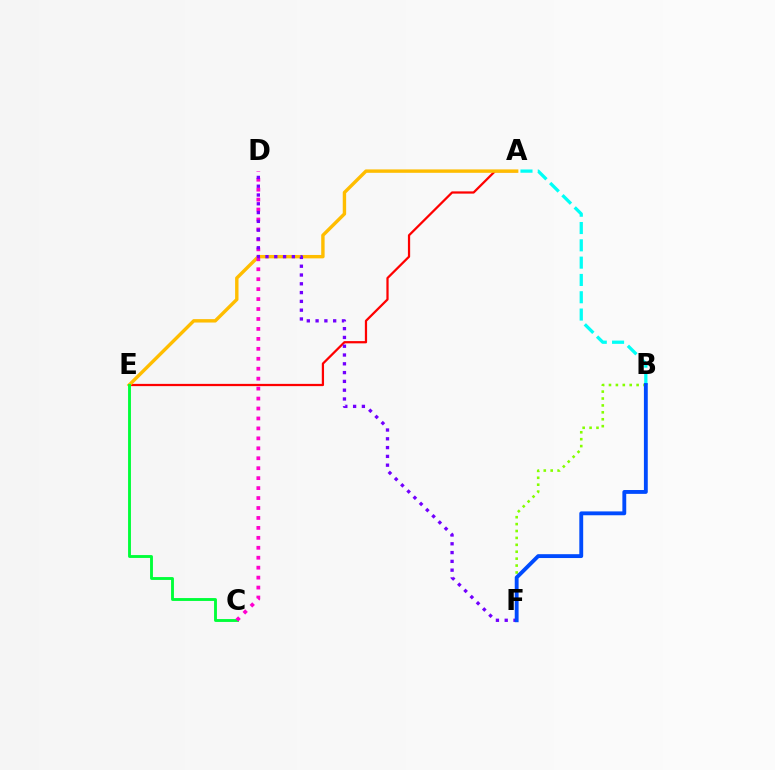{('A', 'B'): [{'color': '#00fff6', 'line_style': 'dashed', 'thickness': 2.35}], ('A', 'E'): [{'color': '#ff0000', 'line_style': 'solid', 'thickness': 1.62}, {'color': '#ffbd00', 'line_style': 'solid', 'thickness': 2.45}], ('B', 'F'): [{'color': '#84ff00', 'line_style': 'dotted', 'thickness': 1.88}, {'color': '#004bff', 'line_style': 'solid', 'thickness': 2.78}], ('C', 'E'): [{'color': '#00ff39', 'line_style': 'solid', 'thickness': 2.07}], ('C', 'D'): [{'color': '#ff00cf', 'line_style': 'dotted', 'thickness': 2.7}], ('D', 'F'): [{'color': '#7200ff', 'line_style': 'dotted', 'thickness': 2.39}]}